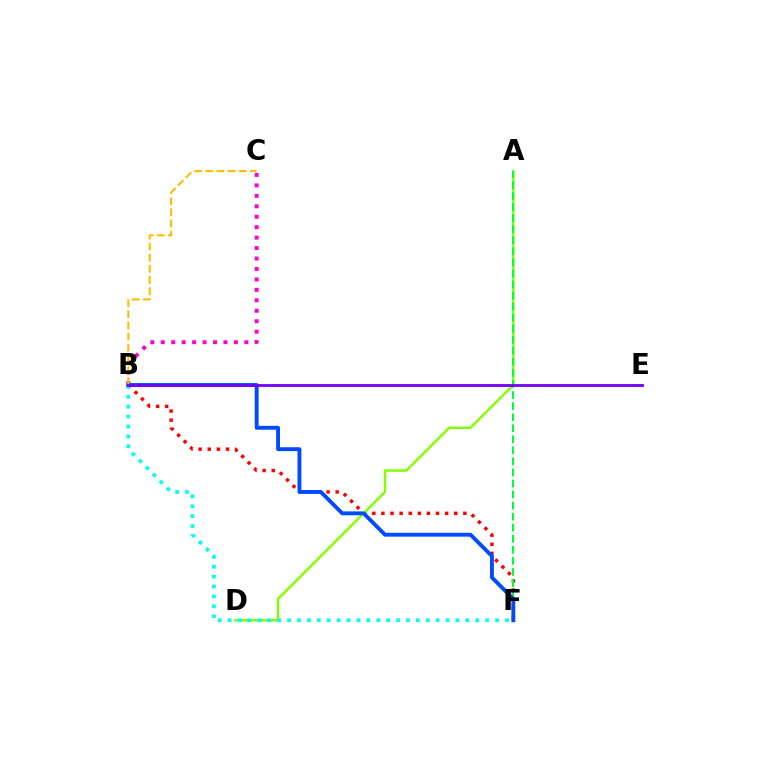{('B', 'F'): [{'color': '#ff0000', 'line_style': 'dotted', 'thickness': 2.47}, {'color': '#00fff6', 'line_style': 'dotted', 'thickness': 2.69}, {'color': '#004bff', 'line_style': 'solid', 'thickness': 2.79}], ('A', 'D'): [{'color': '#84ff00', 'line_style': 'solid', 'thickness': 1.76}], ('B', 'C'): [{'color': '#ff00cf', 'line_style': 'dotted', 'thickness': 2.84}, {'color': '#ffbd00', 'line_style': 'dashed', 'thickness': 1.51}], ('A', 'F'): [{'color': '#00ff39', 'line_style': 'dashed', 'thickness': 1.5}], ('B', 'E'): [{'color': '#7200ff', 'line_style': 'solid', 'thickness': 2.02}]}